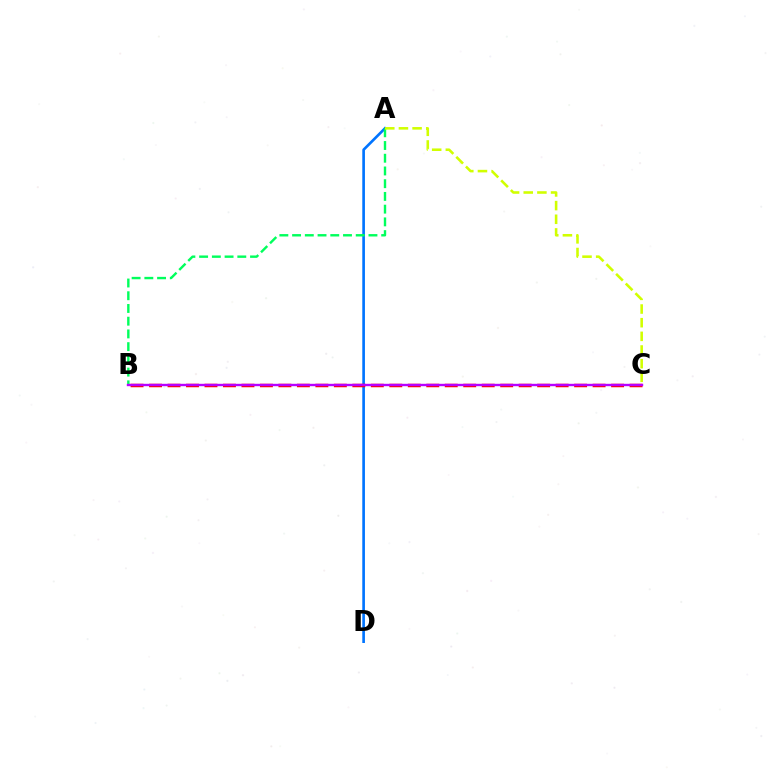{('A', 'D'): [{'color': '#0074ff', 'line_style': 'solid', 'thickness': 1.91}], ('A', 'B'): [{'color': '#00ff5c', 'line_style': 'dashed', 'thickness': 1.73}], ('B', 'C'): [{'color': '#ff0000', 'line_style': 'dashed', 'thickness': 2.51}, {'color': '#b900ff', 'line_style': 'solid', 'thickness': 1.71}], ('A', 'C'): [{'color': '#d1ff00', 'line_style': 'dashed', 'thickness': 1.86}]}